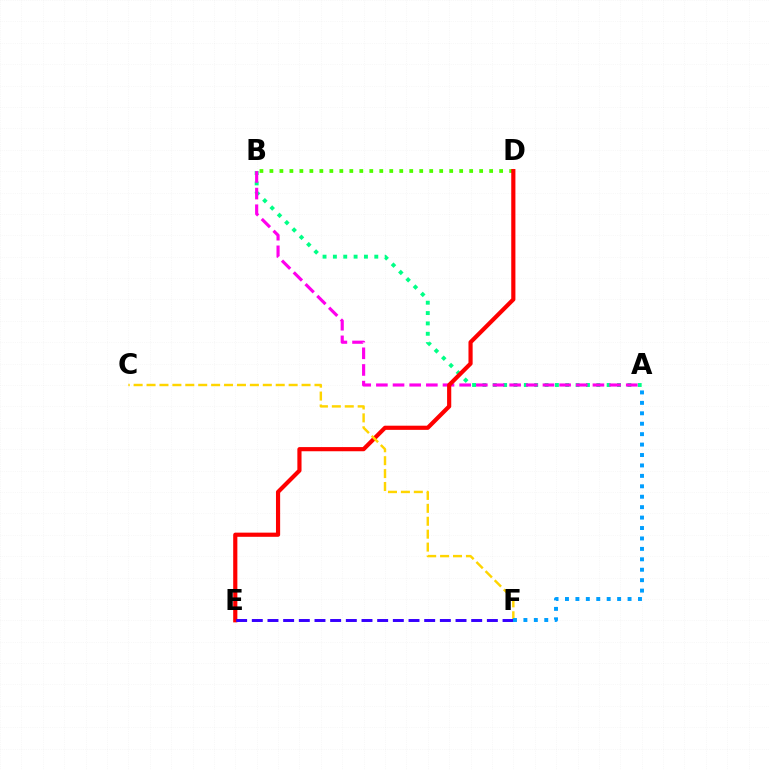{('A', 'B'): [{'color': '#00ff86', 'line_style': 'dotted', 'thickness': 2.81}, {'color': '#ff00ed', 'line_style': 'dashed', 'thickness': 2.26}], ('B', 'D'): [{'color': '#4fff00', 'line_style': 'dotted', 'thickness': 2.71}], ('D', 'E'): [{'color': '#ff0000', 'line_style': 'solid', 'thickness': 3.0}], ('C', 'F'): [{'color': '#ffd500', 'line_style': 'dashed', 'thickness': 1.75}], ('E', 'F'): [{'color': '#3700ff', 'line_style': 'dashed', 'thickness': 2.13}], ('A', 'F'): [{'color': '#009eff', 'line_style': 'dotted', 'thickness': 2.83}]}